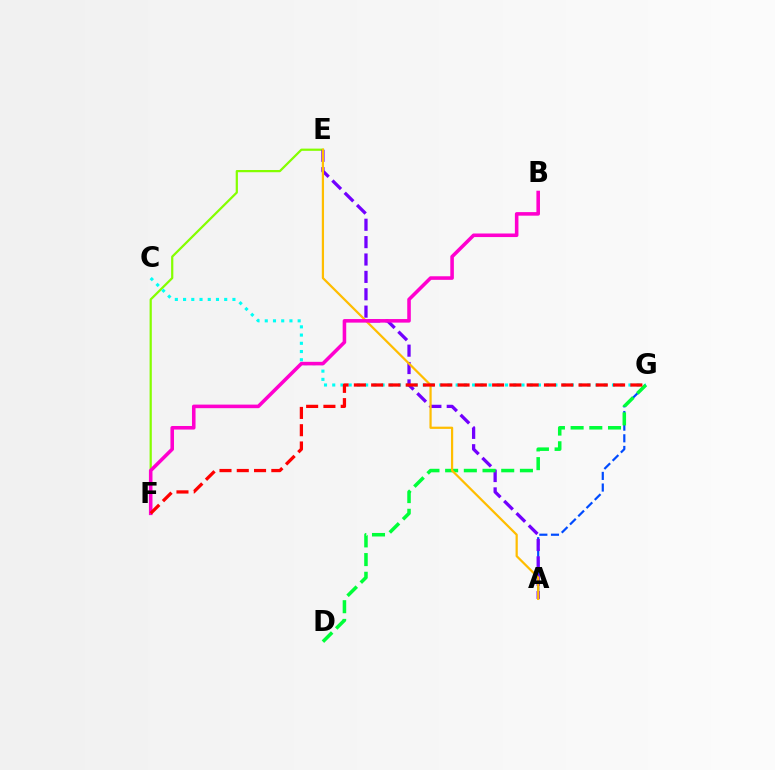{('E', 'F'): [{'color': '#84ff00', 'line_style': 'solid', 'thickness': 1.6}], ('C', 'G'): [{'color': '#00fff6', 'line_style': 'dotted', 'thickness': 2.24}], ('A', 'G'): [{'color': '#004bff', 'line_style': 'dashed', 'thickness': 1.58}], ('A', 'E'): [{'color': '#7200ff', 'line_style': 'dashed', 'thickness': 2.36}, {'color': '#ffbd00', 'line_style': 'solid', 'thickness': 1.6}], ('D', 'G'): [{'color': '#00ff39', 'line_style': 'dashed', 'thickness': 2.54}], ('B', 'F'): [{'color': '#ff00cf', 'line_style': 'solid', 'thickness': 2.57}], ('F', 'G'): [{'color': '#ff0000', 'line_style': 'dashed', 'thickness': 2.35}]}